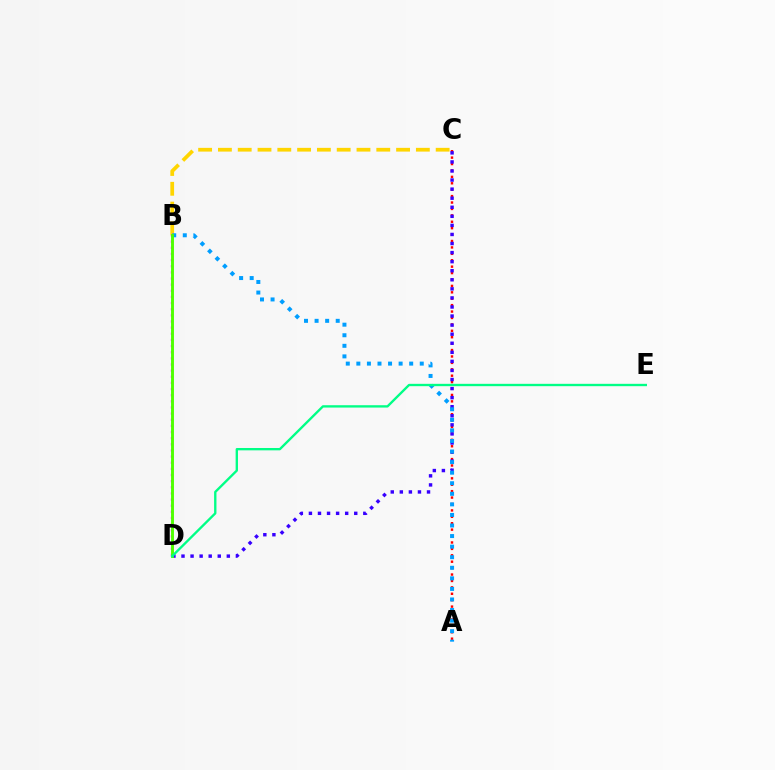{('A', 'C'): [{'color': '#ff0000', 'line_style': 'dotted', 'thickness': 1.74}], ('B', 'C'): [{'color': '#ffd500', 'line_style': 'dashed', 'thickness': 2.69}], ('B', 'D'): [{'color': '#ff00ed', 'line_style': 'dotted', 'thickness': 1.67}, {'color': '#4fff00', 'line_style': 'solid', 'thickness': 2.1}], ('C', 'D'): [{'color': '#3700ff', 'line_style': 'dotted', 'thickness': 2.46}], ('A', 'B'): [{'color': '#009eff', 'line_style': 'dotted', 'thickness': 2.87}], ('D', 'E'): [{'color': '#00ff86', 'line_style': 'solid', 'thickness': 1.69}]}